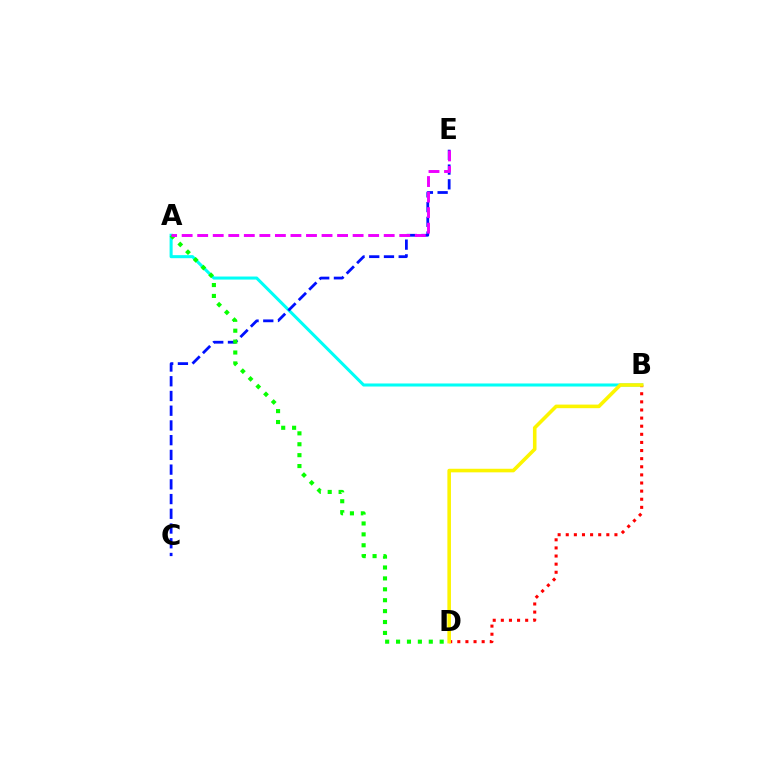{('A', 'B'): [{'color': '#00fff6', 'line_style': 'solid', 'thickness': 2.19}], ('C', 'E'): [{'color': '#0010ff', 'line_style': 'dashed', 'thickness': 2.0}], ('B', 'D'): [{'color': '#ff0000', 'line_style': 'dotted', 'thickness': 2.2}, {'color': '#fcf500', 'line_style': 'solid', 'thickness': 2.58}], ('A', 'D'): [{'color': '#08ff00', 'line_style': 'dotted', 'thickness': 2.96}], ('A', 'E'): [{'color': '#ee00ff', 'line_style': 'dashed', 'thickness': 2.11}]}